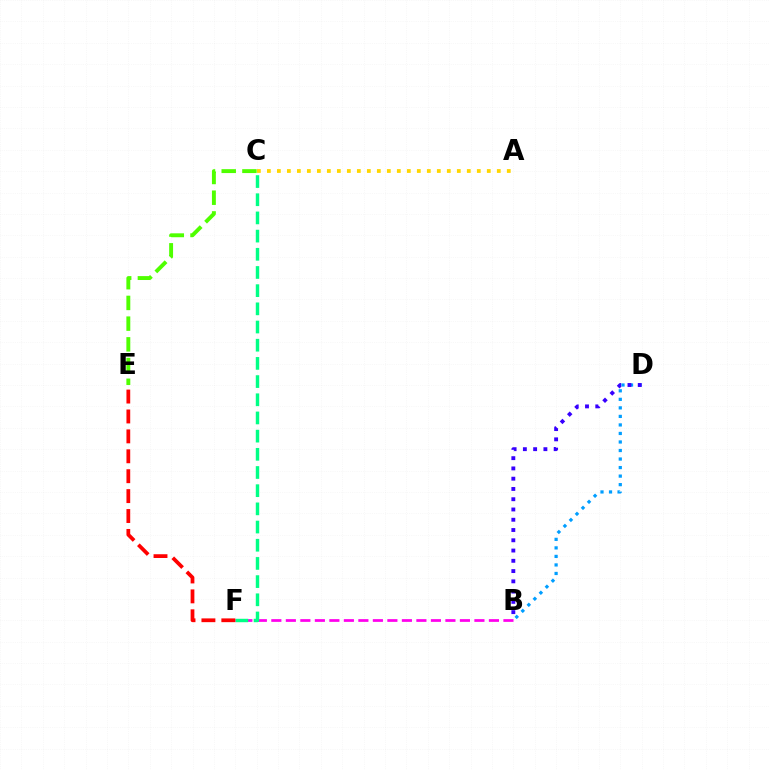{('B', 'D'): [{'color': '#009eff', 'line_style': 'dotted', 'thickness': 2.32}, {'color': '#3700ff', 'line_style': 'dotted', 'thickness': 2.79}], ('B', 'F'): [{'color': '#ff00ed', 'line_style': 'dashed', 'thickness': 1.97}], ('A', 'C'): [{'color': '#ffd500', 'line_style': 'dotted', 'thickness': 2.72}], ('C', 'F'): [{'color': '#00ff86', 'line_style': 'dashed', 'thickness': 2.47}], ('E', 'F'): [{'color': '#ff0000', 'line_style': 'dashed', 'thickness': 2.7}], ('C', 'E'): [{'color': '#4fff00', 'line_style': 'dashed', 'thickness': 2.81}]}